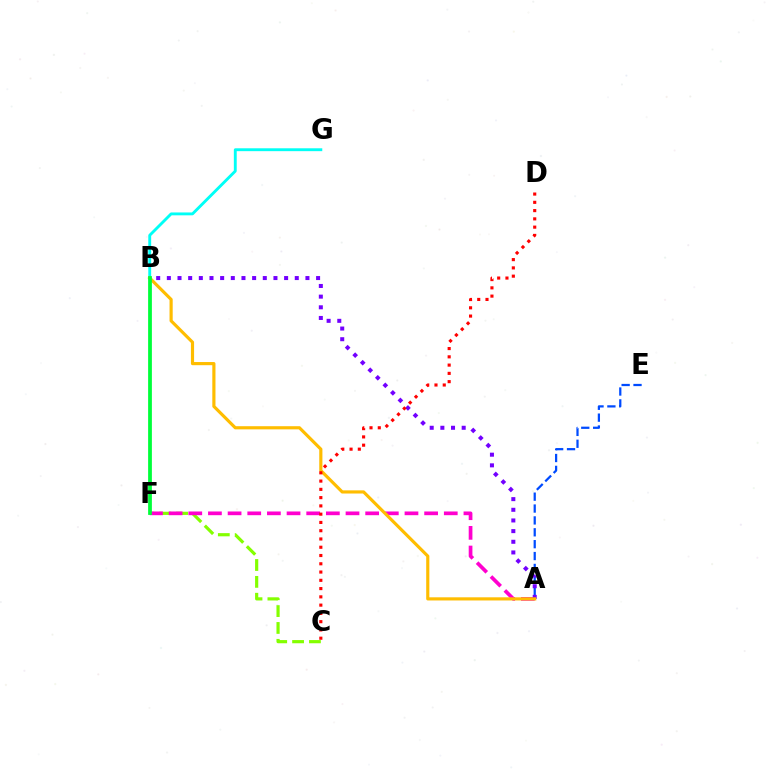{('B', 'G'): [{'color': '#00fff6', 'line_style': 'solid', 'thickness': 2.07}], ('A', 'E'): [{'color': '#004bff', 'line_style': 'dashed', 'thickness': 1.61}], ('C', 'F'): [{'color': '#84ff00', 'line_style': 'dashed', 'thickness': 2.29}], ('A', 'F'): [{'color': '#ff00cf', 'line_style': 'dashed', 'thickness': 2.67}], ('A', 'B'): [{'color': '#7200ff', 'line_style': 'dotted', 'thickness': 2.9}, {'color': '#ffbd00', 'line_style': 'solid', 'thickness': 2.27}], ('B', 'F'): [{'color': '#00ff39', 'line_style': 'solid', 'thickness': 2.71}], ('C', 'D'): [{'color': '#ff0000', 'line_style': 'dotted', 'thickness': 2.25}]}